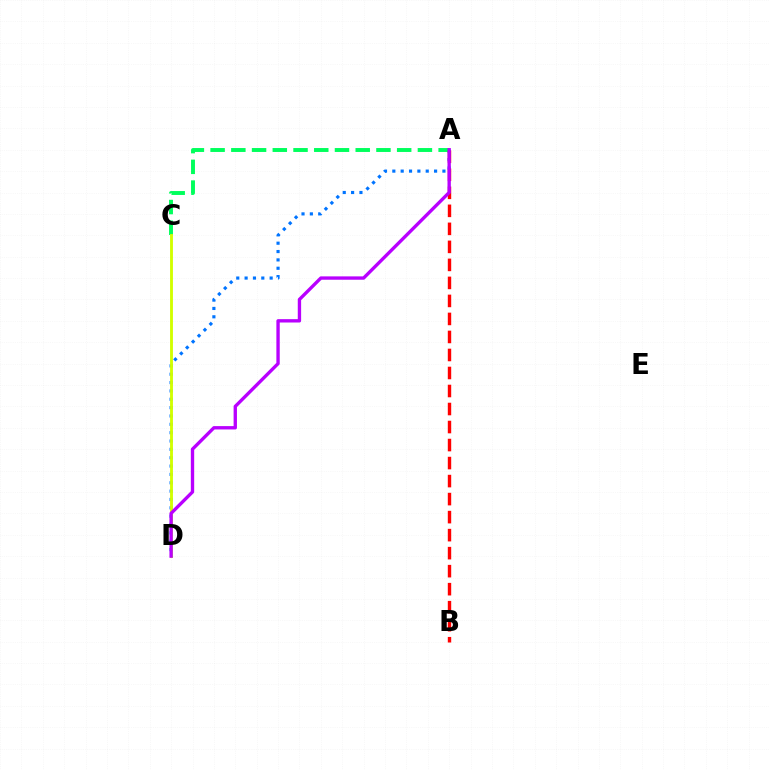{('A', 'D'): [{'color': '#0074ff', 'line_style': 'dotted', 'thickness': 2.27}, {'color': '#b900ff', 'line_style': 'solid', 'thickness': 2.41}], ('A', 'C'): [{'color': '#00ff5c', 'line_style': 'dashed', 'thickness': 2.82}], ('C', 'D'): [{'color': '#d1ff00', 'line_style': 'solid', 'thickness': 2.06}], ('A', 'B'): [{'color': '#ff0000', 'line_style': 'dashed', 'thickness': 2.45}]}